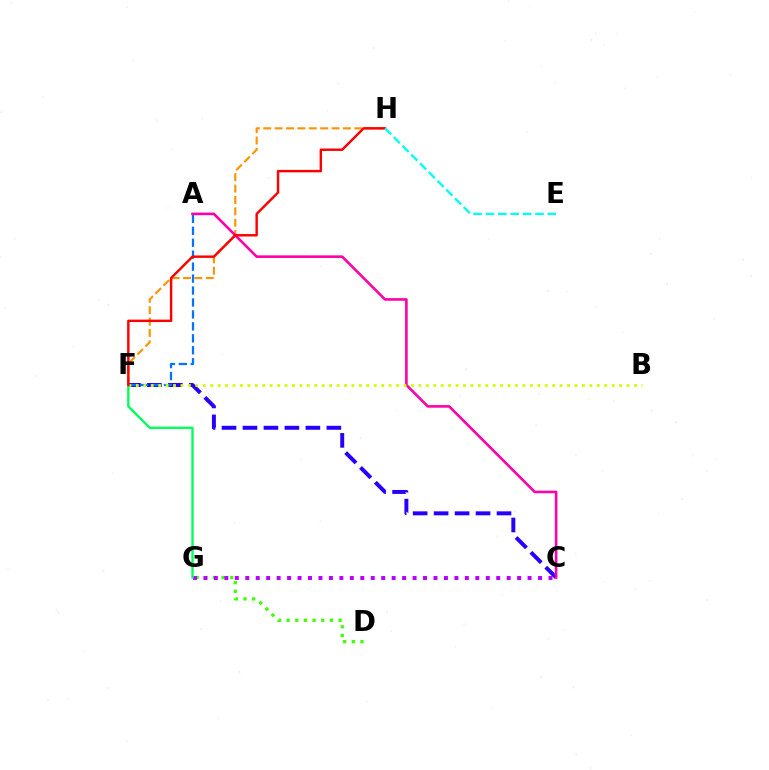{('D', 'G'): [{'color': '#3dff00', 'line_style': 'dotted', 'thickness': 2.35}], ('F', 'H'): [{'color': '#ff9400', 'line_style': 'dashed', 'thickness': 1.55}, {'color': '#ff0000', 'line_style': 'solid', 'thickness': 1.75}], ('C', 'F'): [{'color': '#2500ff', 'line_style': 'dashed', 'thickness': 2.85}], ('A', 'F'): [{'color': '#0074ff', 'line_style': 'dashed', 'thickness': 1.62}], ('A', 'C'): [{'color': '#ff00ac', 'line_style': 'solid', 'thickness': 1.88}], ('B', 'F'): [{'color': '#d1ff00', 'line_style': 'dotted', 'thickness': 2.02}], ('C', 'G'): [{'color': '#b900ff', 'line_style': 'dotted', 'thickness': 2.84}], ('F', 'G'): [{'color': '#00ff5c', 'line_style': 'solid', 'thickness': 1.7}], ('E', 'H'): [{'color': '#00fff6', 'line_style': 'dashed', 'thickness': 1.68}]}